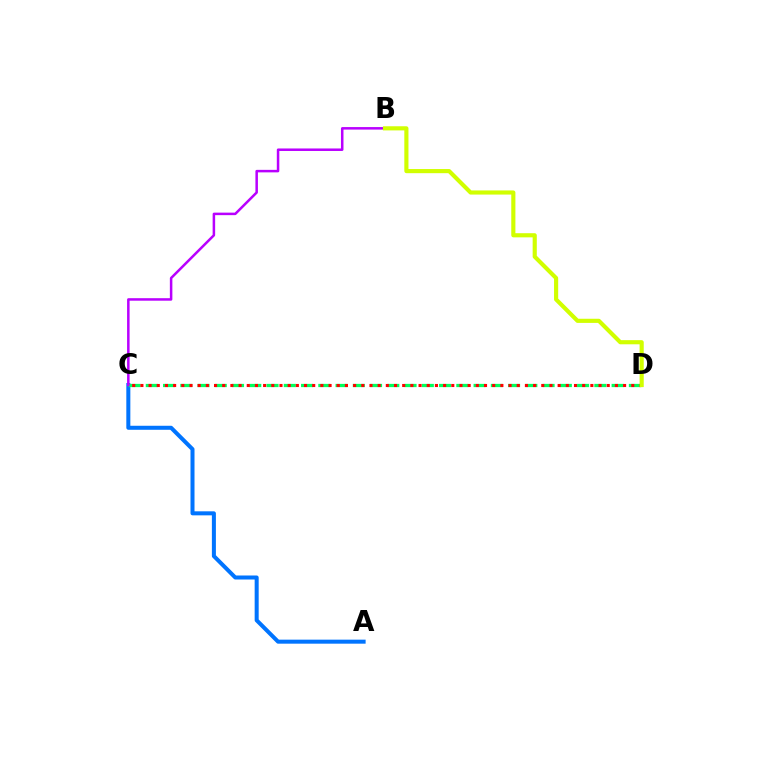{('A', 'C'): [{'color': '#0074ff', 'line_style': 'solid', 'thickness': 2.89}], ('C', 'D'): [{'color': '#00ff5c', 'line_style': 'dashed', 'thickness': 2.34}, {'color': '#ff0000', 'line_style': 'dotted', 'thickness': 2.22}], ('B', 'C'): [{'color': '#b900ff', 'line_style': 'solid', 'thickness': 1.81}], ('B', 'D'): [{'color': '#d1ff00', 'line_style': 'solid', 'thickness': 2.98}]}